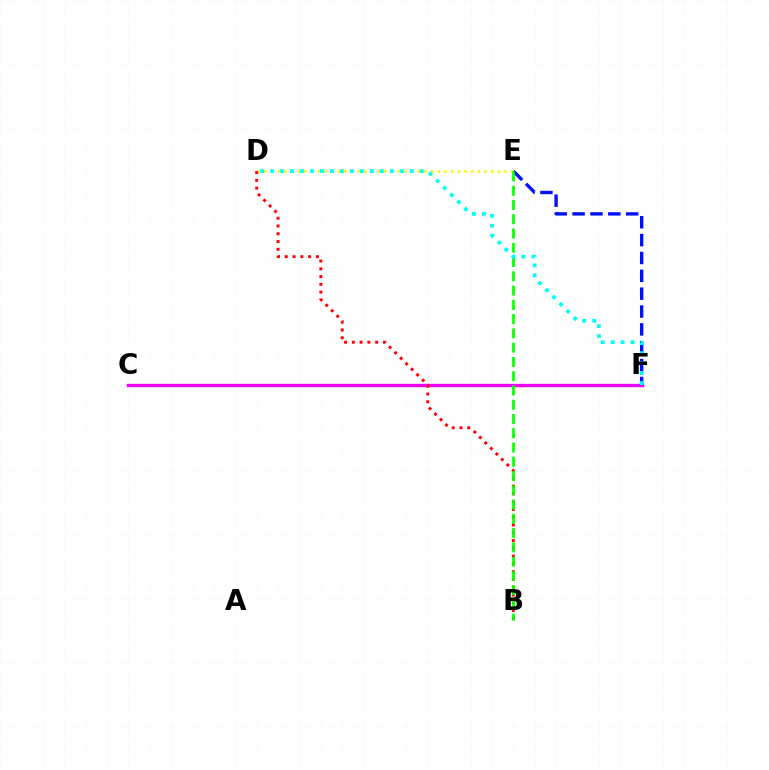{('C', 'F'): [{'color': '#ee00ff', 'line_style': 'solid', 'thickness': 2.4}], ('E', 'F'): [{'color': '#0010ff', 'line_style': 'dashed', 'thickness': 2.43}], ('D', 'E'): [{'color': '#fcf500', 'line_style': 'dotted', 'thickness': 1.81}], ('B', 'D'): [{'color': '#ff0000', 'line_style': 'dotted', 'thickness': 2.11}], ('B', 'E'): [{'color': '#08ff00', 'line_style': 'dashed', 'thickness': 1.94}], ('D', 'F'): [{'color': '#00fff6', 'line_style': 'dotted', 'thickness': 2.71}]}